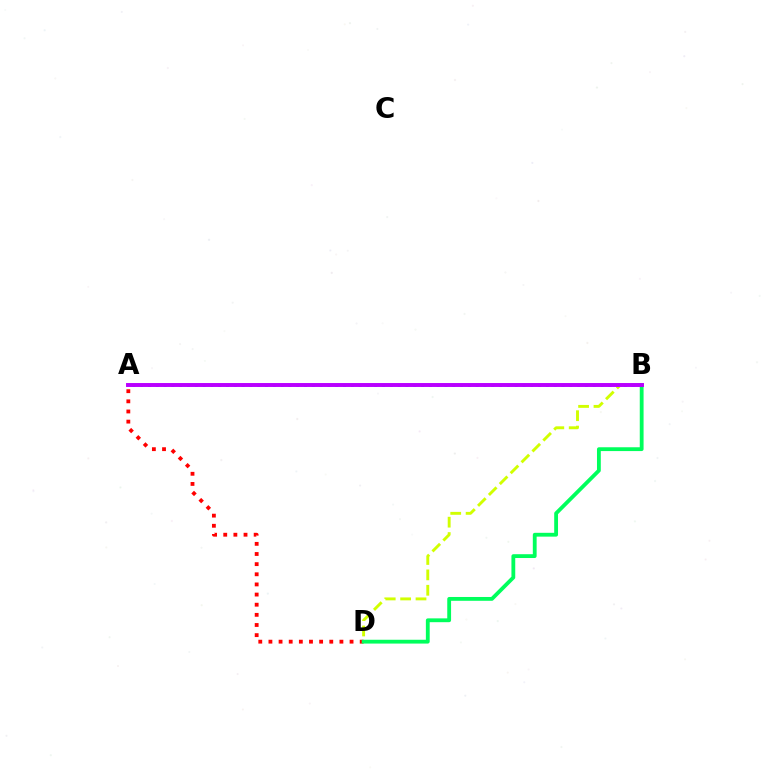{('B', 'D'): [{'color': '#d1ff00', 'line_style': 'dashed', 'thickness': 2.09}, {'color': '#00ff5c', 'line_style': 'solid', 'thickness': 2.75}], ('A', 'D'): [{'color': '#ff0000', 'line_style': 'dotted', 'thickness': 2.76}], ('A', 'B'): [{'color': '#0074ff', 'line_style': 'dotted', 'thickness': 2.12}, {'color': '#b900ff', 'line_style': 'solid', 'thickness': 2.83}]}